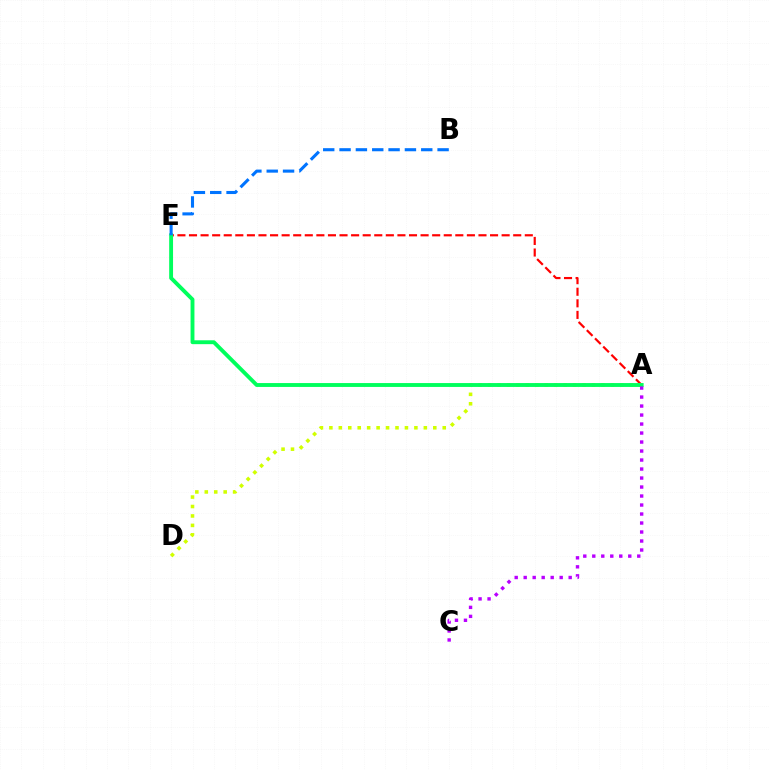{('A', 'E'): [{'color': '#ff0000', 'line_style': 'dashed', 'thickness': 1.57}, {'color': '#00ff5c', 'line_style': 'solid', 'thickness': 2.79}], ('A', 'D'): [{'color': '#d1ff00', 'line_style': 'dotted', 'thickness': 2.57}], ('B', 'E'): [{'color': '#0074ff', 'line_style': 'dashed', 'thickness': 2.22}], ('A', 'C'): [{'color': '#b900ff', 'line_style': 'dotted', 'thickness': 2.44}]}